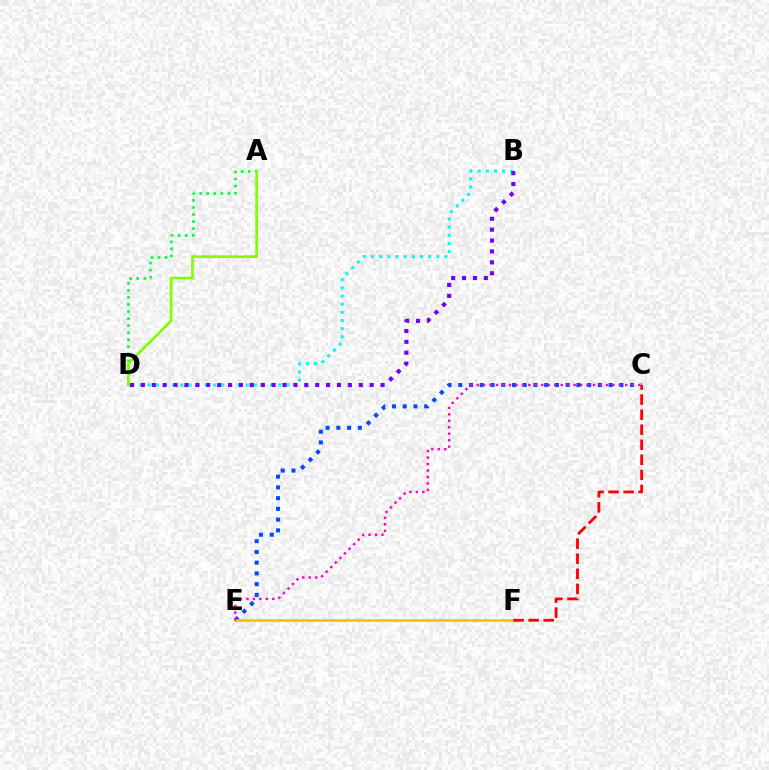{('C', 'E'): [{'color': '#004bff', 'line_style': 'dotted', 'thickness': 2.92}, {'color': '#ff00cf', 'line_style': 'dotted', 'thickness': 1.76}], ('E', 'F'): [{'color': '#ffbd00', 'line_style': 'solid', 'thickness': 1.89}], ('A', 'D'): [{'color': '#00ff39', 'line_style': 'dotted', 'thickness': 1.91}, {'color': '#84ff00', 'line_style': 'solid', 'thickness': 1.96}], ('C', 'F'): [{'color': '#ff0000', 'line_style': 'dashed', 'thickness': 2.05}], ('B', 'D'): [{'color': '#00fff6', 'line_style': 'dotted', 'thickness': 2.22}, {'color': '#7200ff', 'line_style': 'dotted', 'thickness': 2.96}]}